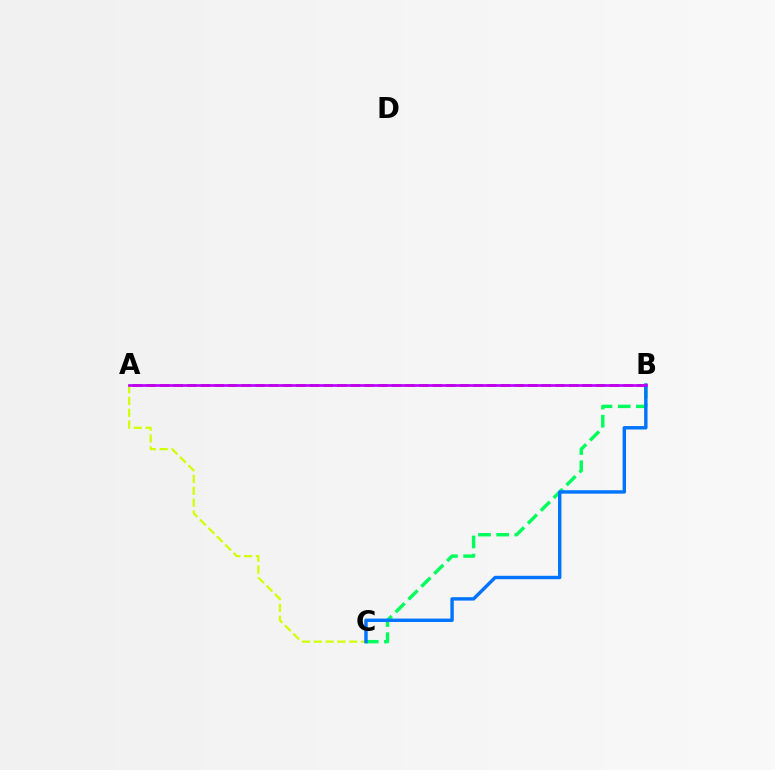{('A', 'C'): [{'color': '#d1ff00', 'line_style': 'dashed', 'thickness': 1.61}], ('B', 'C'): [{'color': '#00ff5c', 'line_style': 'dashed', 'thickness': 2.46}, {'color': '#0074ff', 'line_style': 'solid', 'thickness': 2.45}], ('A', 'B'): [{'color': '#ff0000', 'line_style': 'dashed', 'thickness': 1.85}, {'color': '#b900ff', 'line_style': 'solid', 'thickness': 1.91}]}